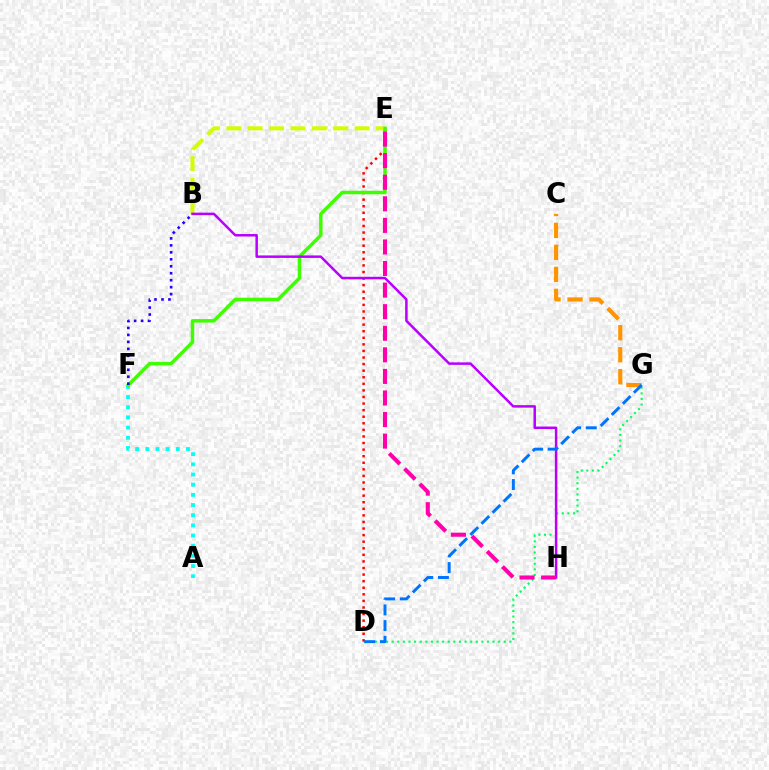{('D', 'G'): [{'color': '#00ff5c', 'line_style': 'dotted', 'thickness': 1.52}, {'color': '#0074ff', 'line_style': 'dashed', 'thickness': 2.13}], ('D', 'E'): [{'color': '#ff0000', 'line_style': 'dotted', 'thickness': 1.79}], ('B', 'E'): [{'color': '#d1ff00', 'line_style': 'dashed', 'thickness': 2.9}], ('A', 'F'): [{'color': '#00fff6', 'line_style': 'dotted', 'thickness': 2.76}], ('E', 'F'): [{'color': '#3dff00', 'line_style': 'solid', 'thickness': 2.5}], ('B', 'F'): [{'color': '#2500ff', 'line_style': 'dotted', 'thickness': 1.89}], ('B', 'H'): [{'color': '#b900ff', 'line_style': 'solid', 'thickness': 1.8}], ('C', 'G'): [{'color': '#ff9400', 'line_style': 'dashed', 'thickness': 2.99}], ('E', 'H'): [{'color': '#ff00ac', 'line_style': 'dashed', 'thickness': 2.93}]}